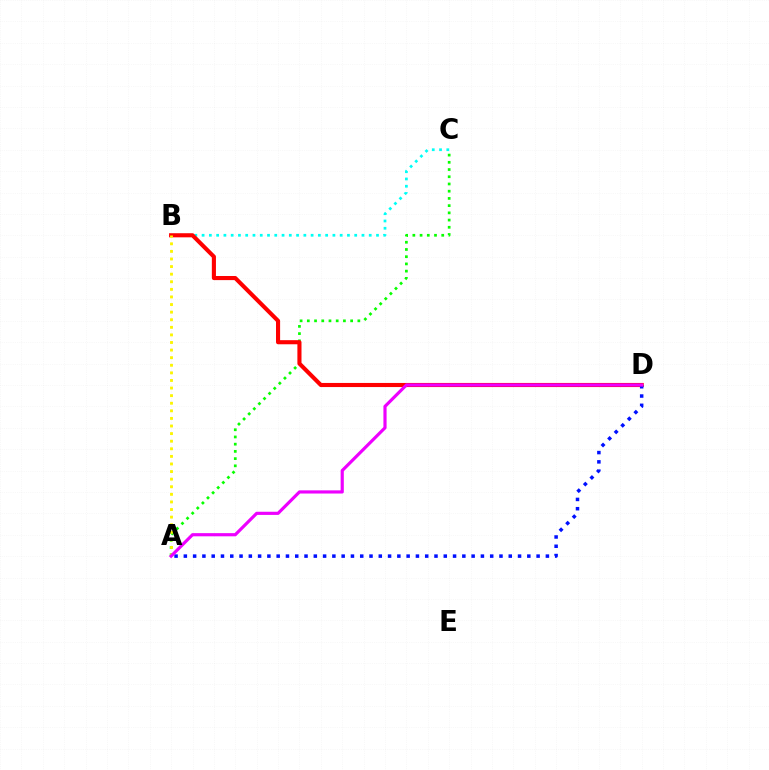{('B', 'C'): [{'color': '#00fff6', 'line_style': 'dotted', 'thickness': 1.97}], ('A', 'C'): [{'color': '#08ff00', 'line_style': 'dotted', 'thickness': 1.96}], ('B', 'D'): [{'color': '#ff0000', 'line_style': 'solid', 'thickness': 2.96}], ('A', 'B'): [{'color': '#fcf500', 'line_style': 'dotted', 'thickness': 2.06}], ('A', 'D'): [{'color': '#0010ff', 'line_style': 'dotted', 'thickness': 2.52}, {'color': '#ee00ff', 'line_style': 'solid', 'thickness': 2.28}]}